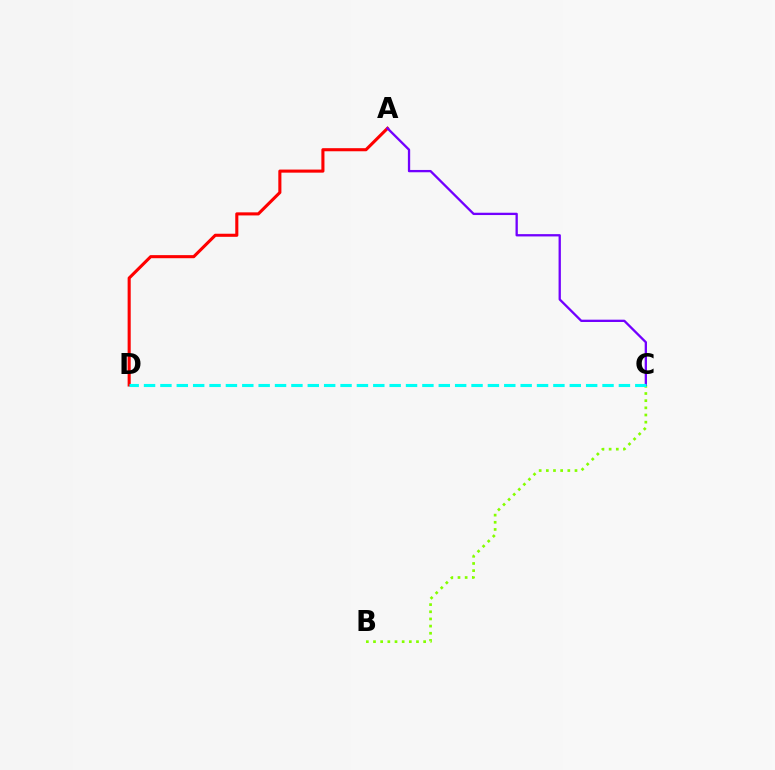{('B', 'C'): [{'color': '#84ff00', 'line_style': 'dotted', 'thickness': 1.95}], ('A', 'D'): [{'color': '#ff0000', 'line_style': 'solid', 'thickness': 2.22}], ('A', 'C'): [{'color': '#7200ff', 'line_style': 'solid', 'thickness': 1.66}], ('C', 'D'): [{'color': '#00fff6', 'line_style': 'dashed', 'thickness': 2.22}]}